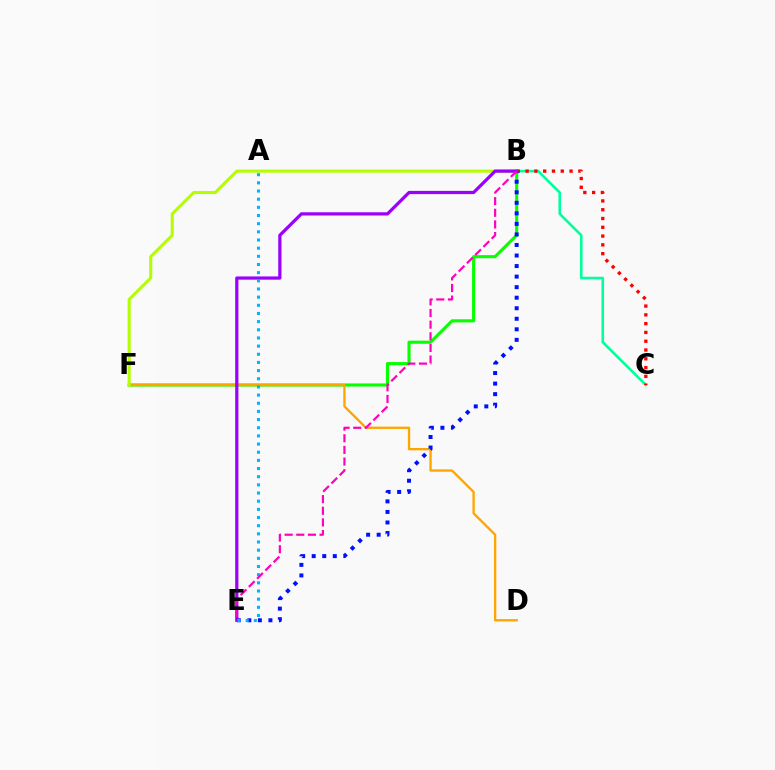{('B', 'F'): [{'color': '#08ff00', 'line_style': 'solid', 'thickness': 2.24}, {'color': '#b3ff00', 'line_style': 'solid', 'thickness': 2.22}], ('B', 'C'): [{'color': '#00ff9d', 'line_style': 'solid', 'thickness': 1.87}, {'color': '#ff0000', 'line_style': 'dotted', 'thickness': 2.39}], ('D', 'F'): [{'color': '#ffa500', 'line_style': 'solid', 'thickness': 1.68}], ('B', 'E'): [{'color': '#0010ff', 'line_style': 'dotted', 'thickness': 2.86}, {'color': '#9b00ff', 'line_style': 'solid', 'thickness': 2.32}, {'color': '#ff00bd', 'line_style': 'dashed', 'thickness': 1.58}], ('A', 'E'): [{'color': '#00b5ff', 'line_style': 'dotted', 'thickness': 2.22}]}